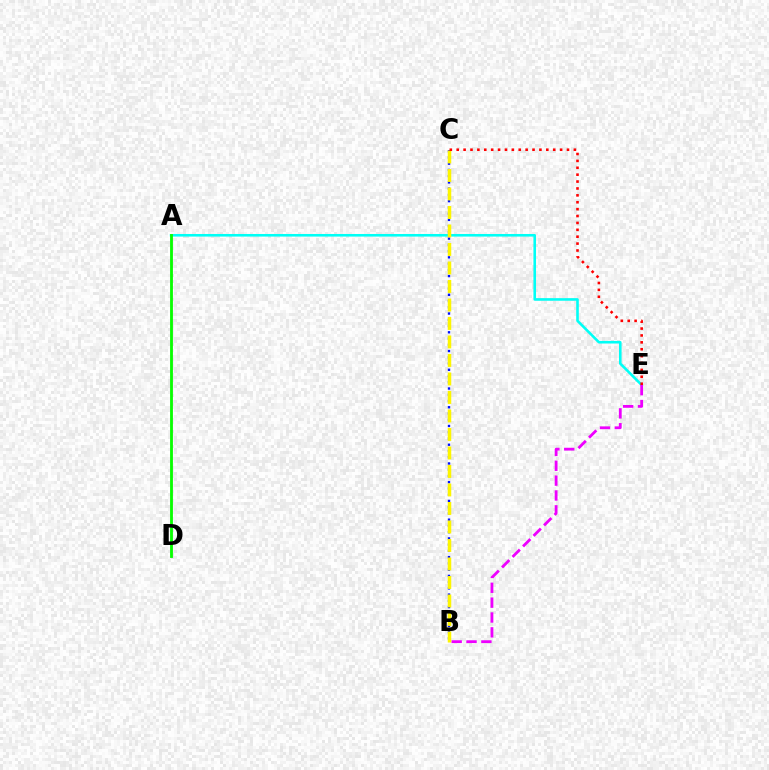{('B', 'C'): [{'color': '#0010ff', 'line_style': 'dotted', 'thickness': 1.7}, {'color': '#fcf500', 'line_style': 'dashed', 'thickness': 2.51}], ('A', 'E'): [{'color': '#00fff6', 'line_style': 'solid', 'thickness': 1.87}], ('B', 'E'): [{'color': '#ee00ff', 'line_style': 'dashed', 'thickness': 2.02}], ('C', 'E'): [{'color': '#ff0000', 'line_style': 'dotted', 'thickness': 1.87}], ('A', 'D'): [{'color': '#08ff00', 'line_style': 'solid', 'thickness': 2.03}]}